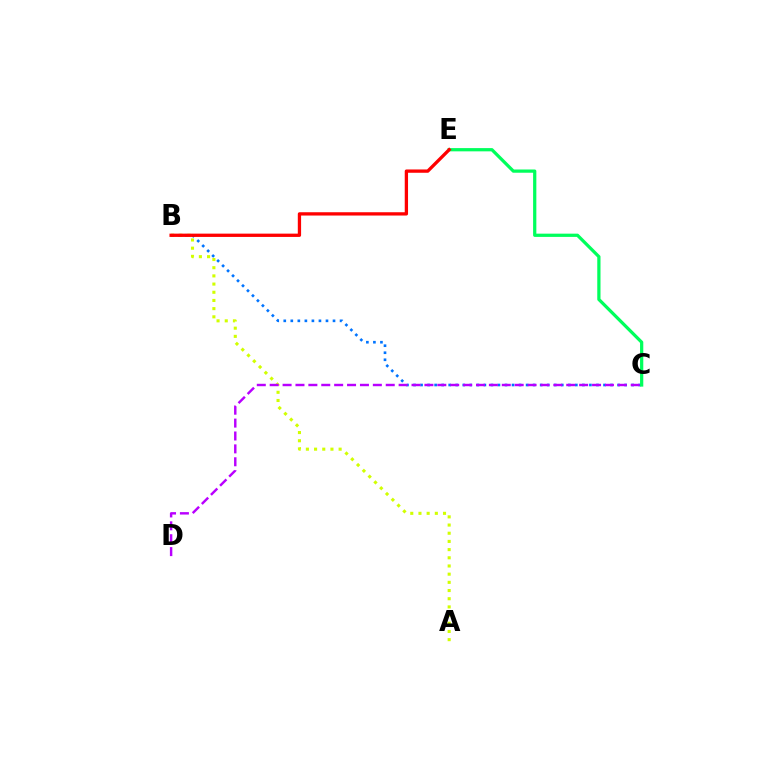{('B', 'C'): [{'color': '#0074ff', 'line_style': 'dotted', 'thickness': 1.91}], ('A', 'B'): [{'color': '#d1ff00', 'line_style': 'dotted', 'thickness': 2.22}], ('C', 'E'): [{'color': '#00ff5c', 'line_style': 'solid', 'thickness': 2.33}], ('B', 'E'): [{'color': '#ff0000', 'line_style': 'solid', 'thickness': 2.38}], ('C', 'D'): [{'color': '#b900ff', 'line_style': 'dashed', 'thickness': 1.75}]}